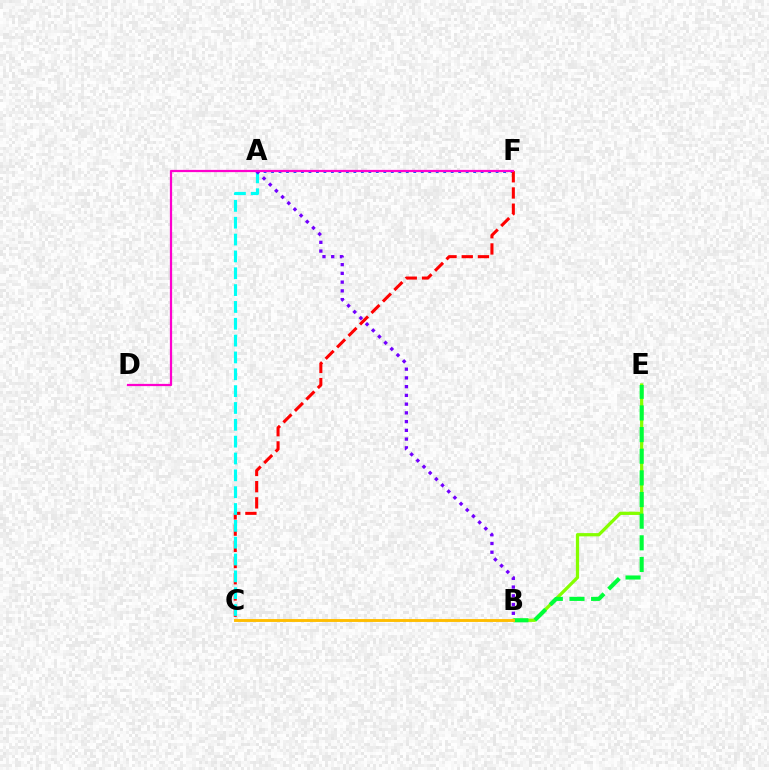{('A', 'F'): [{'color': '#004bff', 'line_style': 'dotted', 'thickness': 2.03}], ('B', 'E'): [{'color': '#84ff00', 'line_style': 'solid', 'thickness': 2.34}, {'color': '#00ff39', 'line_style': 'dashed', 'thickness': 2.94}], ('C', 'F'): [{'color': '#ff0000', 'line_style': 'dashed', 'thickness': 2.2}], ('A', 'C'): [{'color': '#00fff6', 'line_style': 'dashed', 'thickness': 2.29}], ('A', 'B'): [{'color': '#7200ff', 'line_style': 'dotted', 'thickness': 2.37}], ('B', 'C'): [{'color': '#ffbd00', 'line_style': 'solid', 'thickness': 2.08}], ('D', 'F'): [{'color': '#ff00cf', 'line_style': 'solid', 'thickness': 1.61}]}